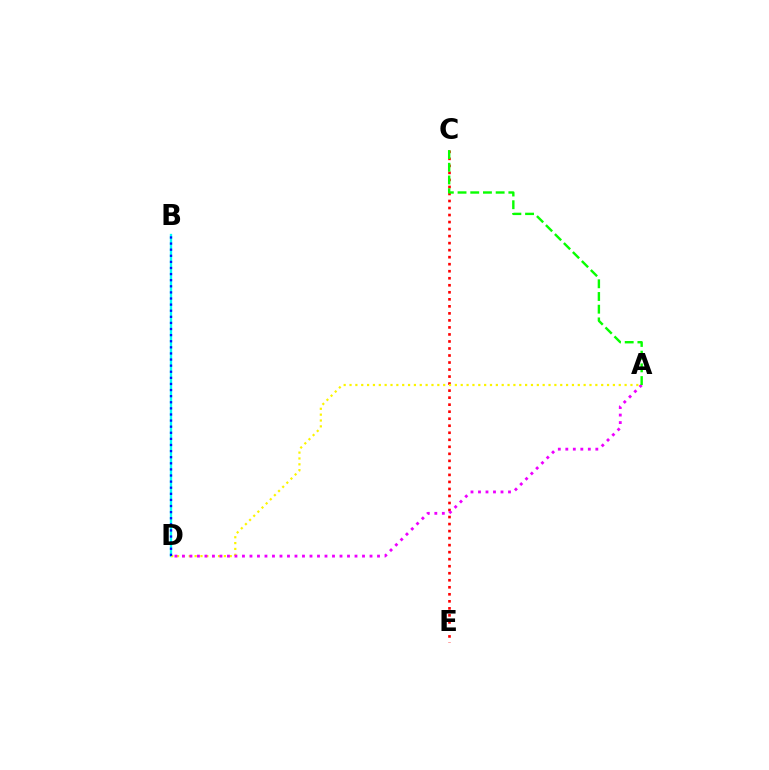{('B', 'D'): [{'color': '#00fff6', 'line_style': 'solid', 'thickness': 1.68}, {'color': '#0010ff', 'line_style': 'dotted', 'thickness': 1.66}], ('C', 'E'): [{'color': '#ff0000', 'line_style': 'dotted', 'thickness': 1.91}], ('A', 'D'): [{'color': '#fcf500', 'line_style': 'dotted', 'thickness': 1.59}, {'color': '#ee00ff', 'line_style': 'dotted', 'thickness': 2.04}], ('A', 'C'): [{'color': '#08ff00', 'line_style': 'dashed', 'thickness': 1.73}]}